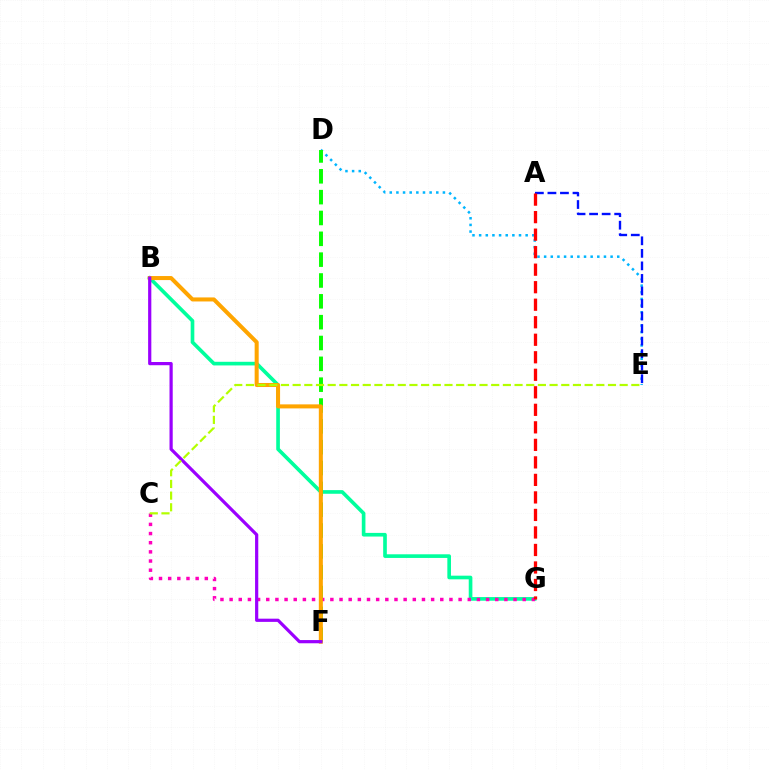{('D', 'E'): [{'color': '#00b5ff', 'line_style': 'dotted', 'thickness': 1.81}], ('B', 'G'): [{'color': '#00ff9d', 'line_style': 'solid', 'thickness': 2.63}], ('D', 'F'): [{'color': '#08ff00', 'line_style': 'dashed', 'thickness': 2.83}], ('C', 'G'): [{'color': '#ff00bd', 'line_style': 'dotted', 'thickness': 2.49}], ('B', 'F'): [{'color': '#ffa500', 'line_style': 'solid', 'thickness': 2.9}, {'color': '#9b00ff', 'line_style': 'solid', 'thickness': 2.31}], ('A', 'E'): [{'color': '#0010ff', 'line_style': 'dashed', 'thickness': 1.7}], ('A', 'G'): [{'color': '#ff0000', 'line_style': 'dashed', 'thickness': 2.38}], ('C', 'E'): [{'color': '#b3ff00', 'line_style': 'dashed', 'thickness': 1.59}]}